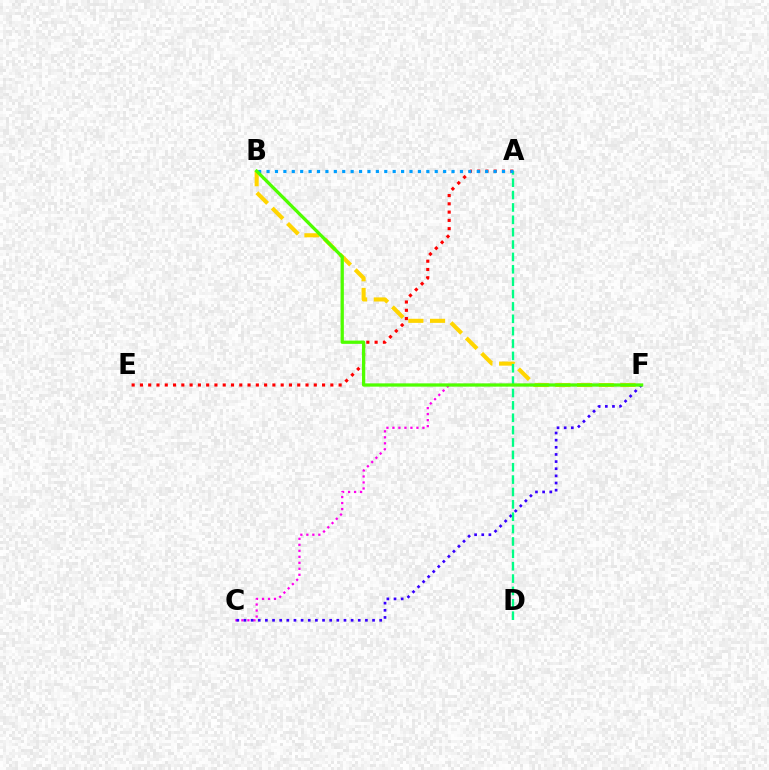{('A', 'E'): [{'color': '#ff0000', 'line_style': 'dotted', 'thickness': 2.25}], ('C', 'F'): [{'color': '#ff00ed', 'line_style': 'dotted', 'thickness': 1.63}, {'color': '#3700ff', 'line_style': 'dotted', 'thickness': 1.94}], ('B', 'F'): [{'color': '#ffd500', 'line_style': 'dashed', 'thickness': 2.95}, {'color': '#4fff00', 'line_style': 'solid', 'thickness': 2.36}], ('A', 'D'): [{'color': '#00ff86', 'line_style': 'dashed', 'thickness': 1.68}], ('A', 'B'): [{'color': '#009eff', 'line_style': 'dotted', 'thickness': 2.28}]}